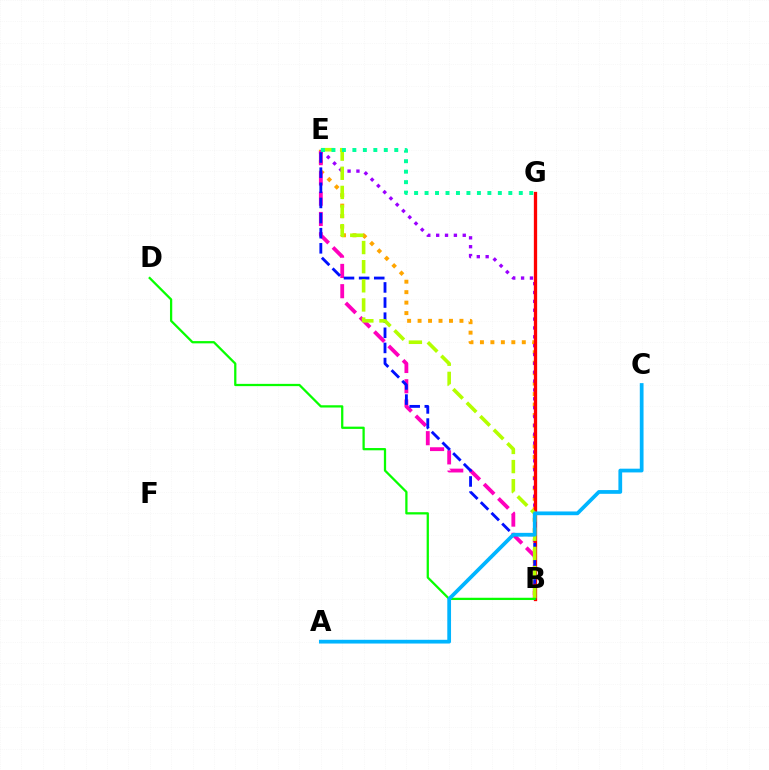{('B', 'E'): [{'color': '#ffa500', 'line_style': 'dotted', 'thickness': 2.84}, {'color': '#9b00ff', 'line_style': 'dotted', 'thickness': 2.41}, {'color': '#ff00bd', 'line_style': 'dashed', 'thickness': 2.75}, {'color': '#0010ff', 'line_style': 'dashed', 'thickness': 2.05}, {'color': '#b3ff00', 'line_style': 'dashed', 'thickness': 2.6}], ('B', 'G'): [{'color': '#ff0000', 'line_style': 'solid', 'thickness': 2.38}], ('B', 'D'): [{'color': '#08ff00', 'line_style': 'solid', 'thickness': 1.63}], ('E', 'G'): [{'color': '#00ff9d', 'line_style': 'dotted', 'thickness': 2.84}], ('A', 'C'): [{'color': '#00b5ff', 'line_style': 'solid', 'thickness': 2.69}]}